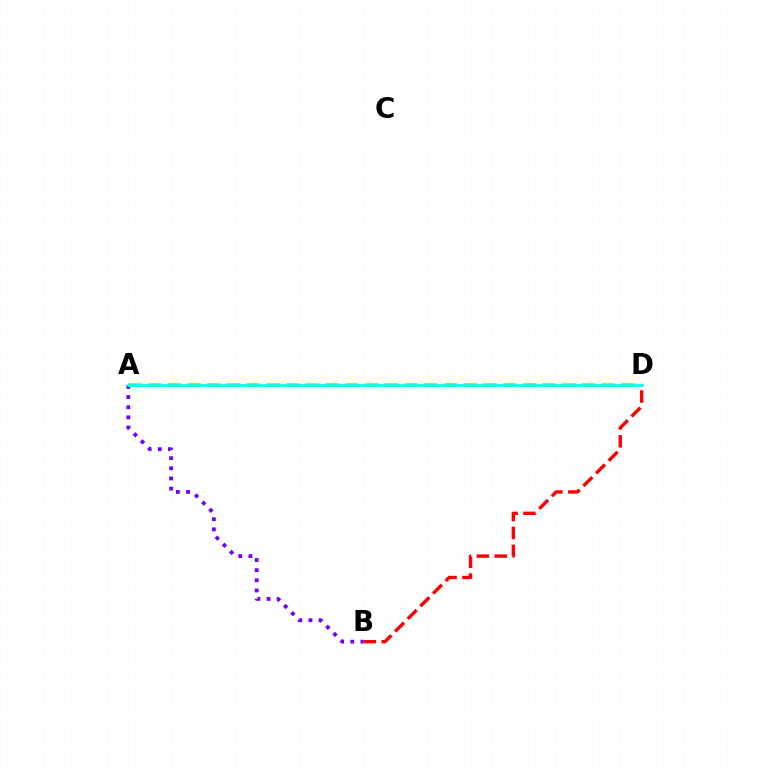{('B', 'D'): [{'color': '#ff0000', 'line_style': 'dashed', 'thickness': 2.43}], ('A', 'B'): [{'color': '#7200ff', 'line_style': 'dotted', 'thickness': 2.76}], ('A', 'D'): [{'color': '#84ff00', 'line_style': 'dashed', 'thickness': 2.68}, {'color': '#00fff6', 'line_style': 'solid', 'thickness': 1.89}]}